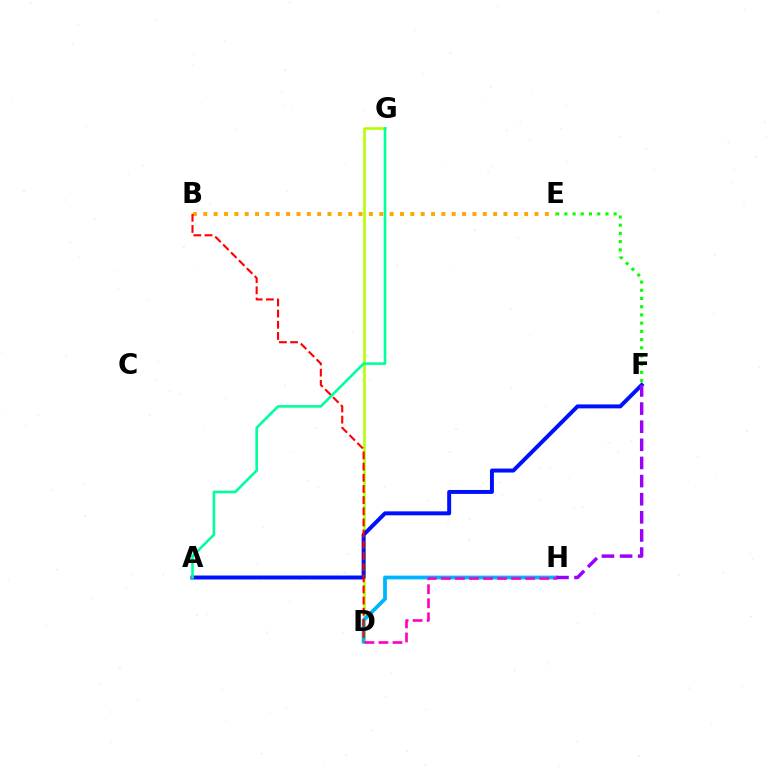{('D', 'G'): [{'color': '#b3ff00', 'line_style': 'solid', 'thickness': 1.85}], ('E', 'F'): [{'color': '#08ff00', 'line_style': 'dotted', 'thickness': 2.23}], ('A', 'F'): [{'color': '#0010ff', 'line_style': 'solid', 'thickness': 2.85}], ('B', 'E'): [{'color': '#ffa500', 'line_style': 'dotted', 'thickness': 2.81}], ('D', 'H'): [{'color': '#00b5ff', 'line_style': 'solid', 'thickness': 2.71}, {'color': '#ff00bd', 'line_style': 'dashed', 'thickness': 1.91}], ('A', 'G'): [{'color': '#00ff9d', 'line_style': 'solid', 'thickness': 1.88}], ('B', 'D'): [{'color': '#ff0000', 'line_style': 'dashed', 'thickness': 1.52}], ('F', 'H'): [{'color': '#9b00ff', 'line_style': 'dashed', 'thickness': 2.46}]}